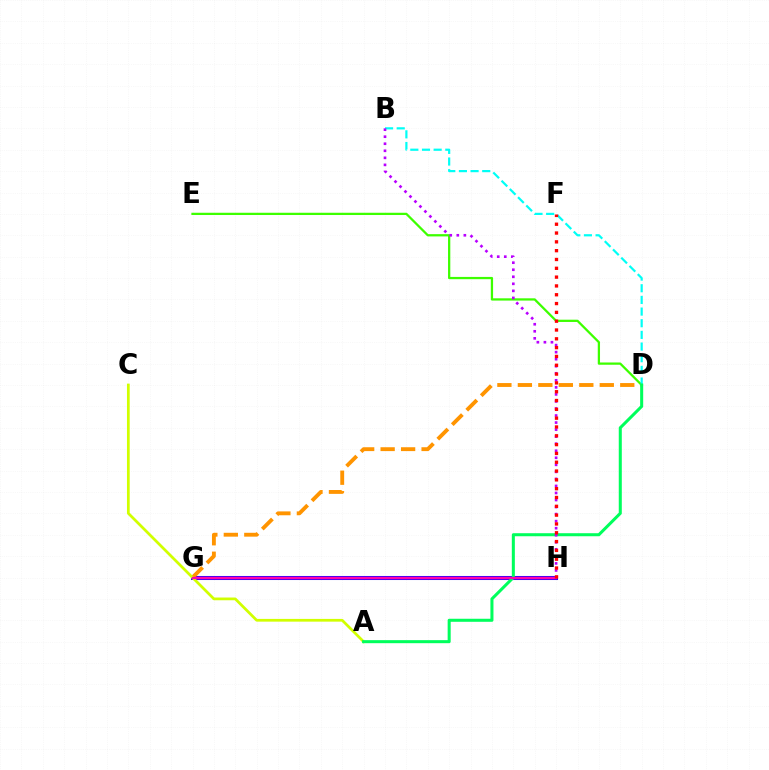{('G', 'H'): [{'color': '#0074ff', 'line_style': 'dotted', 'thickness': 2.04}, {'color': '#2500ff', 'line_style': 'solid', 'thickness': 2.92}, {'color': '#ff00ac', 'line_style': 'solid', 'thickness': 1.73}], ('D', 'E'): [{'color': '#3dff00', 'line_style': 'solid', 'thickness': 1.63}], ('D', 'G'): [{'color': '#ff9400', 'line_style': 'dashed', 'thickness': 2.78}], ('A', 'C'): [{'color': '#d1ff00', 'line_style': 'solid', 'thickness': 1.97}], ('B', 'D'): [{'color': '#00fff6', 'line_style': 'dashed', 'thickness': 1.58}], ('A', 'D'): [{'color': '#00ff5c', 'line_style': 'solid', 'thickness': 2.19}], ('B', 'H'): [{'color': '#b900ff', 'line_style': 'dotted', 'thickness': 1.91}], ('F', 'H'): [{'color': '#ff0000', 'line_style': 'dotted', 'thickness': 2.4}]}